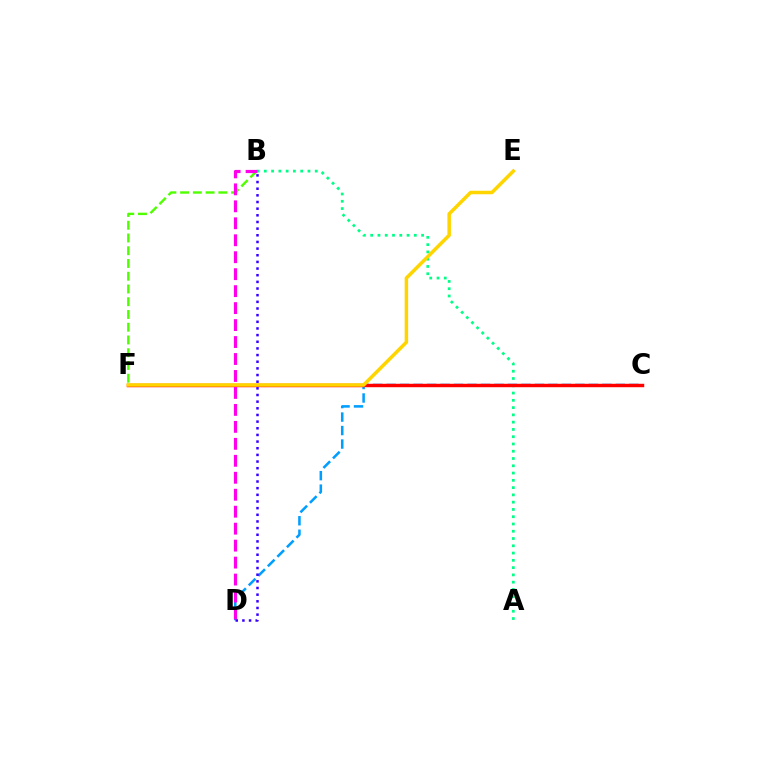{('B', 'F'): [{'color': '#4fff00', 'line_style': 'dashed', 'thickness': 1.73}], ('C', 'D'): [{'color': '#009eff', 'line_style': 'dashed', 'thickness': 1.83}], ('A', 'B'): [{'color': '#00ff86', 'line_style': 'dotted', 'thickness': 1.98}], ('C', 'F'): [{'color': '#ff0000', 'line_style': 'solid', 'thickness': 2.48}], ('B', 'D'): [{'color': '#3700ff', 'line_style': 'dotted', 'thickness': 1.81}, {'color': '#ff00ed', 'line_style': 'dashed', 'thickness': 2.3}], ('E', 'F'): [{'color': '#ffd500', 'line_style': 'solid', 'thickness': 2.53}]}